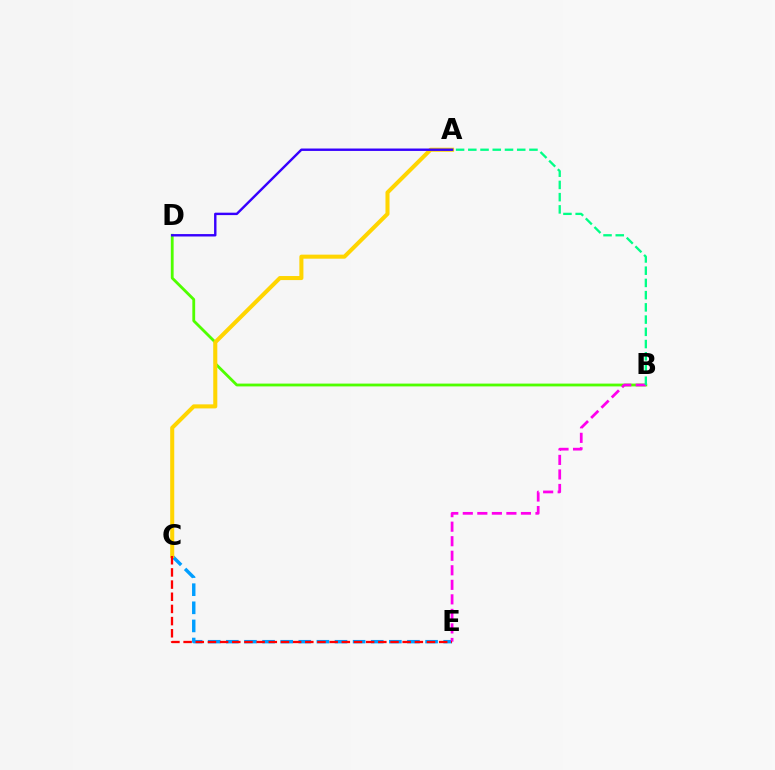{('C', 'E'): [{'color': '#009eff', 'line_style': 'dashed', 'thickness': 2.46}, {'color': '#ff0000', 'line_style': 'dashed', 'thickness': 1.65}], ('B', 'D'): [{'color': '#4fff00', 'line_style': 'solid', 'thickness': 2.03}], ('A', 'C'): [{'color': '#ffd500', 'line_style': 'solid', 'thickness': 2.92}], ('B', 'E'): [{'color': '#ff00ed', 'line_style': 'dashed', 'thickness': 1.97}], ('A', 'D'): [{'color': '#3700ff', 'line_style': 'solid', 'thickness': 1.74}], ('A', 'B'): [{'color': '#00ff86', 'line_style': 'dashed', 'thickness': 1.66}]}